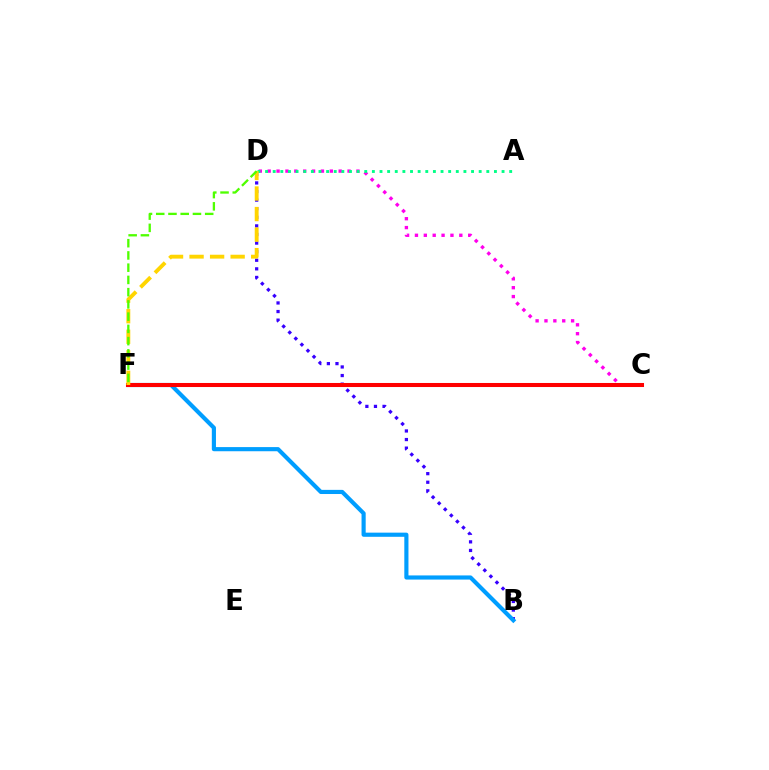{('B', 'D'): [{'color': '#3700ff', 'line_style': 'dotted', 'thickness': 2.33}], ('C', 'D'): [{'color': '#ff00ed', 'line_style': 'dotted', 'thickness': 2.41}], ('B', 'F'): [{'color': '#009eff', 'line_style': 'solid', 'thickness': 2.99}], ('A', 'D'): [{'color': '#00ff86', 'line_style': 'dotted', 'thickness': 2.07}], ('C', 'F'): [{'color': '#ff0000', 'line_style': 'solid', 'thickness': 2.91}], ('D', 'F'): [{'color': '#ffd500', 'line_style': 'dashed', 'thickness': 2.79}, {'color': '#4fff00', 'line_style': 'dashed', 'thickness': 1.66}]}